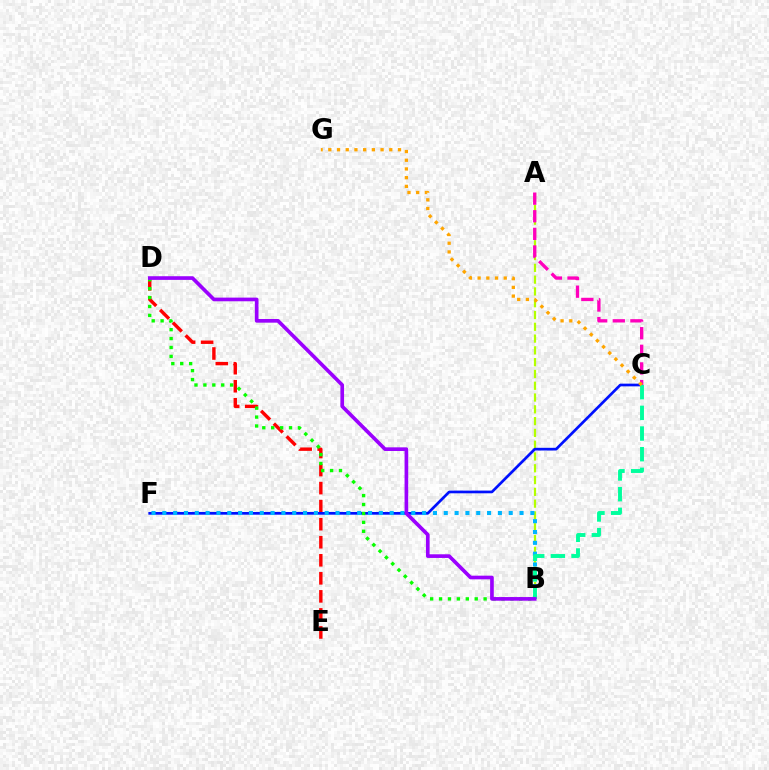{('A', 'B'): [{'color': '#b3ff00', 'line_style': 'dashed', 'thickness': 1.6}], ('D', 'E'): [{'color': '#ff0000', 'line_style': 'dashed', 'thickness': 2.45}], ('C', 'F'): [{'color': '#0010ff', 'line_style': 'solid', 'thickness': 1.95}], ('B', 'F'): [{'color': '#00b5ff', 'line_style': 'dotted', 'thickness': 2.94}], ('A', 'C'): [{'color': '#ff00bd', 'line_style': 'dashed', 'thickness': 2.39}], ('B', 'C'): [{'color': '#00ff9d', 'line_style': 'dashed', 'thickness': 2.81}], ('C', 'G'): [{'color': '#ffa500', 'line_style': 'dotted', 'thickness': 2.37}], ('B', 'D'): [{'color': '#08ff00', 'line_style': 'dotted', 'thickness': 2.42}, {'color': '#9b00ff', 'line_style': 'solid', 'thickness': 2.64}]}